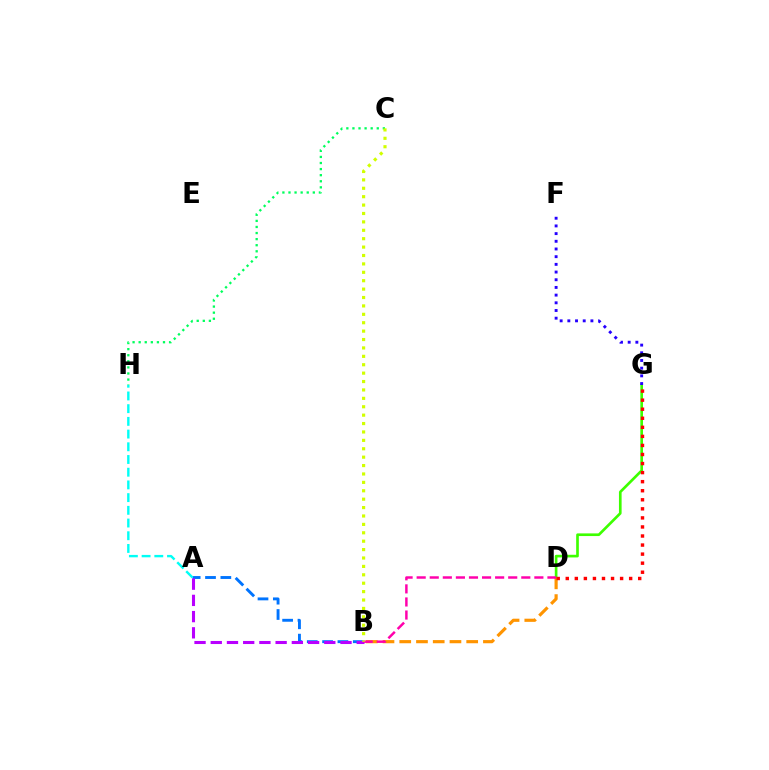{('C', 'H'): [{'color': '#00ff5c', 'line_style': 'dotted', 'thickness': 1.65}], ('D', 'G'): [{'color': '#3dff00', 'line_style': 'solid', 'thickness': 1.92}, {'color': '#ff0000', 'line_style': 'dotted', 'thickness': 2.46}], ('A', 'B'): [{'color': '#0074ff', 'line_style': 'dashed', 'thickness': 2.08}, {'color': '#b900ff', 'line_style': 'dashed', 'thickness': 2.2}], ('B', 'D'): [{'color': '#ff9400', 'line_style': 'dashed', 'thickness': 2.27}, {'color': '#ff00ac', 'line_style': 'dashed', 'thickness': 1.78}], ('F', 'G'): [{'color': '#2500ff', 'line_style': 'dotted', 'thickness': 2.09}], ('A', 'H'): [{'color': '#00fff6', 'line_style': 'dashed', 'thickness': 1.73}], ('B', 'C'): [{'color': '#d1ff00', 'line_style': 'dotted', 'thickness': 2.28}]}